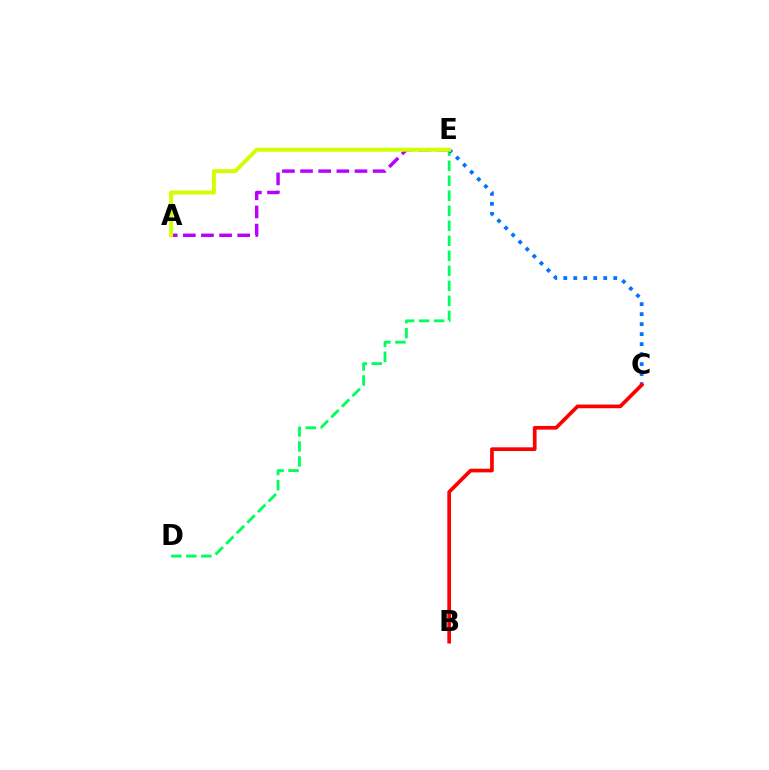{('D', 'E'): [{'color': '#00ff5c', 'line_style': 'dashed', 'thickness': 2.04}], ('A', 'E'): [{'color': '#b900ff', 'line_style': 'dashed', 'thickness': 2.46}, {'color': '#d1ff00', 'line_style': 'solid', 'thickness': 2.85}], ('C', 'E'): [{'color': '#0074ff', 'line_style': 'dotted', 'thickness': 2.72}], ('B', 'C'): [{'color': '#ff0000', 'line_style': 'solid', 'thickness': 2.66}]}